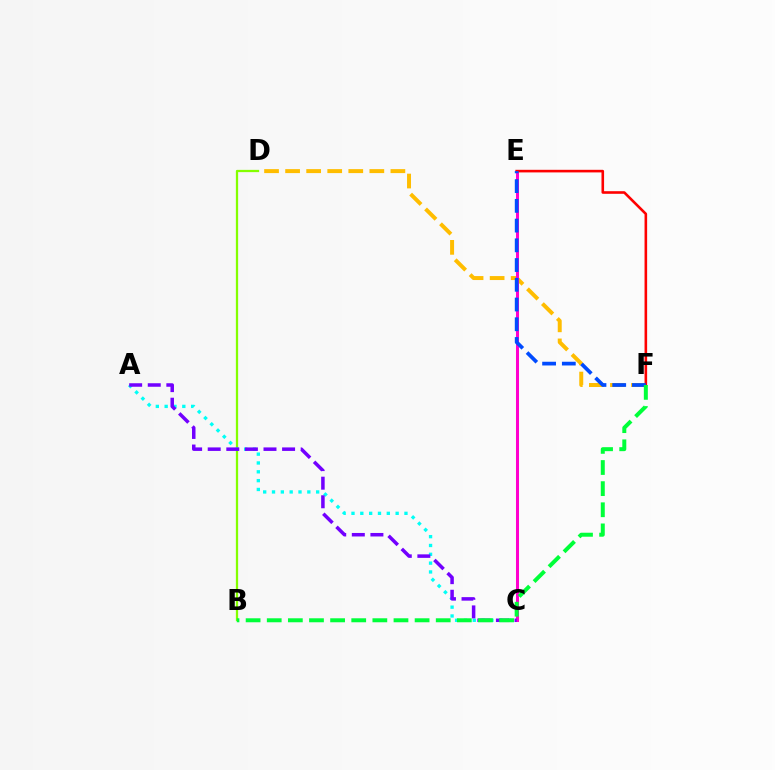{('D', 'F'): [{'color': '#ffbd00', 'line_style': 'dashed', 'thickness': 2.86}], ('B', 'D'): [{'color': '#84ff00', 'line_style': 'solid', 'thickness': 1.63}], ('A', 'C'): [{'color': '#00fff6', 'line_style': 'dotted', 'thickness': 2.4}, {'color': '#7200ff', 'line_style': 'dashed', 'thickness': 2.53}], ('C', 'E'): [{'color': '#ff00cf', 'line_style': 'solid', 'thickness': 2.18}], ('E', 'F'): [{'color': '#ff0000', 'line_style': 'solid', 'thickness': 1.87}, {'color': '#004bff', 'line_style': 'dashed', 'thickness': 2.68}], ('B', 'F'): [{'color': '#00ff39', 'line_style': 'dashed', 'thickness': 2.87}]}